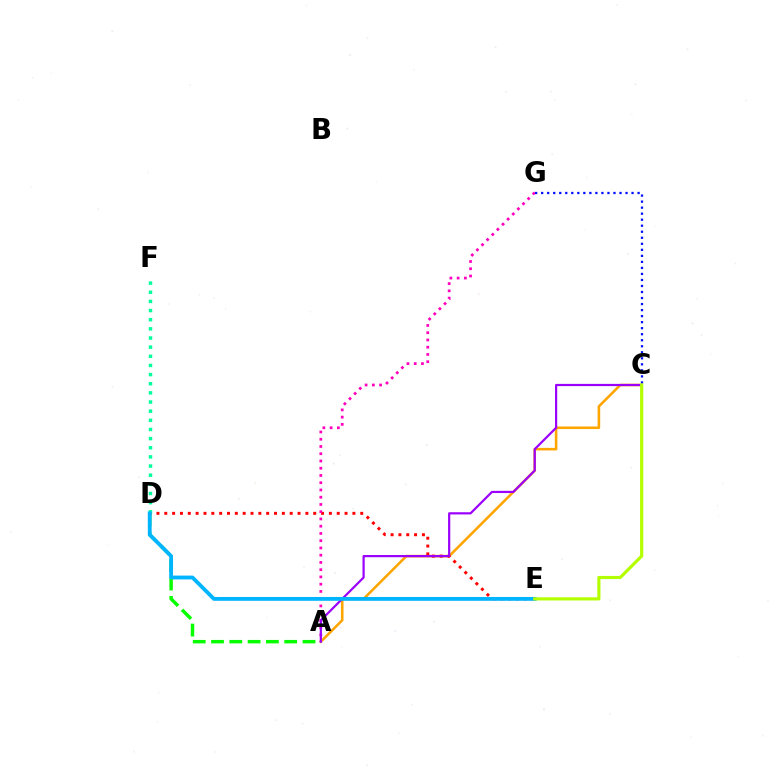{('A', 'D'): [{'color': '#08ff00', 'line_style': 'dashed', 'thickness': 2.49}], ('A', 'C'): [{'color': '#ffa500', 'line_style': 'solid', 'thickness': 1.86}, {'color': '#9b00ff', 'line_style': 'solid', 'thickness': 1.58}], ('D', 'E'): [{'color': '#ff0000', 'line_style': 'dotted', 'thickness': 2.13}, {'color': '#00b5ff', 'line_style': 'solid', 'thickness': 2.75}], ('A', 'G'): [{'color': '#ff00bd', 'line_style': 'dotted', 'thickness': 1.97}], ('D', 'F'): [{'color': '#00ff9d', 'line_style': 'dotted', 'thickness': 2.49}], ('C', 'G'): [{'color': '#0010ff', 'line_style': 'dotted', 'thickness': 1.64}], ('C', 'E'): [{'color': '#b3ff00', 'line_style': 'solid', 'thickness': 2.28}]}